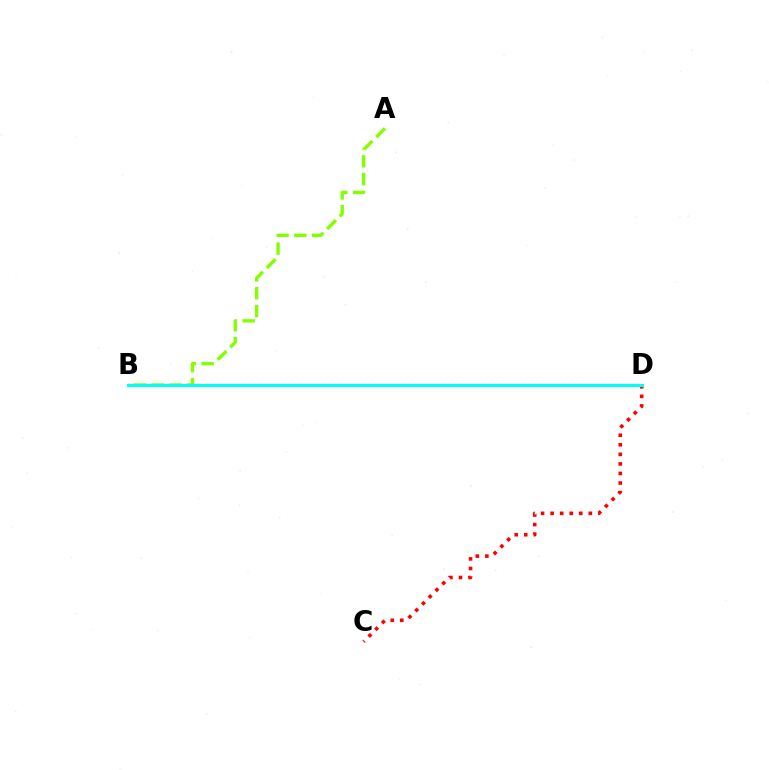{('B', 'D'): [{'color': '#7200ff', 'line_style': 'dotted', 'thickness': 1.55}, {'color': '#00fff6', 'line_style': 'solid', 'thickness': 2.19}], ('A', 'B'): [{'color': '#84ff00', 'line_style': 'dashed', 'thickness': 2.42}], ('C', 'D'): [{'color': '#ff0000', 'line_style': 'dotted', 'thickness': 2.6}]}